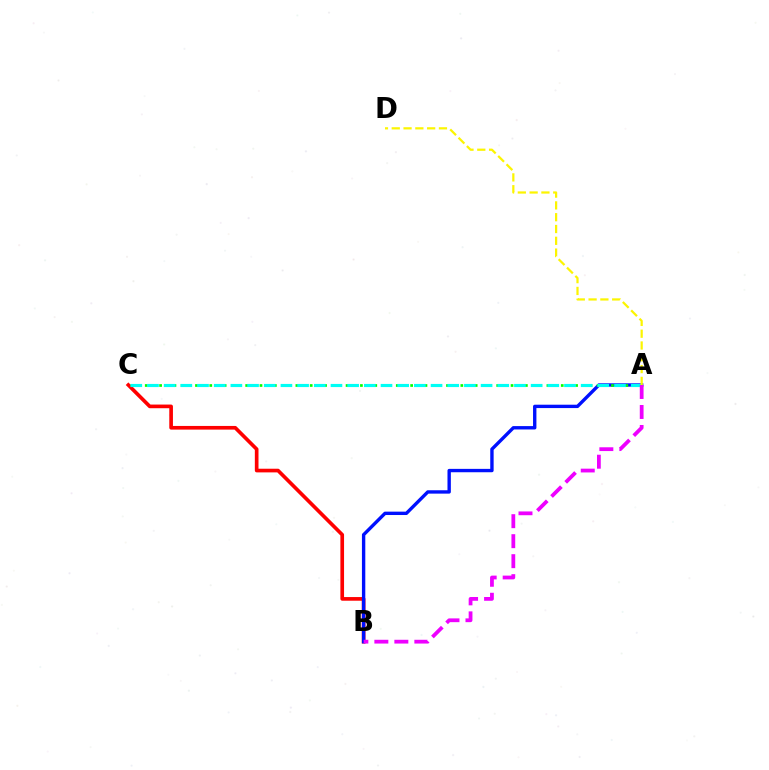{('B', 'C'): [{'color': '#ff0000', 'line_style': 'solid', 'thickness': 2.64}], ('A', 'B'): [{'color': '#0010ff', 'line_style': 'solid', 'thickness': 2.43}, {'color': '#ee00ff', 'line_style': 'dashed', 'thickness': 2.72}], ('A', 'C'): [{'color': '#08ff00', 'line_style': 'dotted', 'thickness': 1.95}, {'color': '#00fff6', 'line_style': 'dashed', 'thickness': 2.27}], ('A', 'D'): [{'color': '#fcf500', 'line_style': 'dashed', 'thickness': 1.6}]}